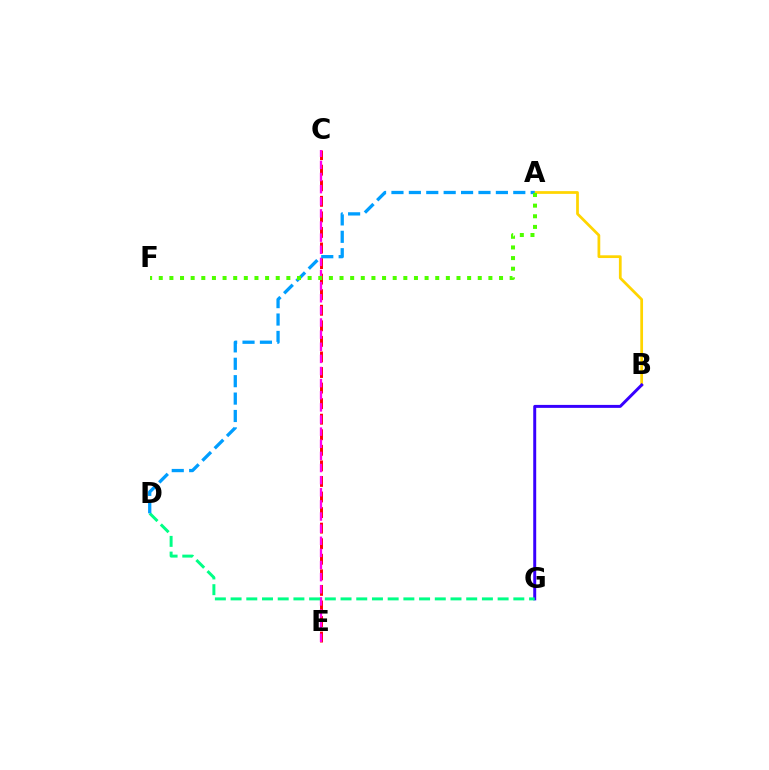{('C', 'E'): [{'color': '#ff0000', 'line_style': 'dashed', 'thickness': 2.11}, {'color': '#ff00ed', 'line_style': 'dashed', 'thickness': 1.65}], ('A', 'B'): [{'color': '#ffd500', 'line_style': 'solid', 'thickness': 1.98}], ('B', 'G'): [{'color': '#3700ff', 'line_style': 'solid', 'thickness': 2.13}], ('D', 'G'): [{'color': '#00ff86', 'line_style': 'dashed', 'thickness': 2.13}], ('A', 'D'): [{'color': '#009eff', 'line_style': 'dashed', 'thickness': 2.36}], ('A', 'F'): [{'color': '#4fff00', 'line_style': 'dotted', 'thickness': 2.89}]}